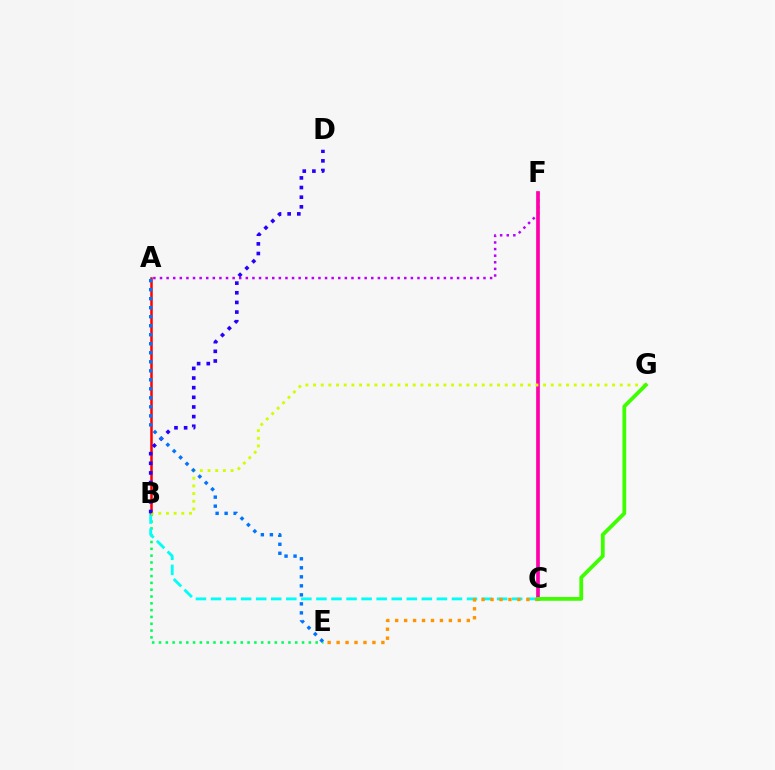{('B', 'E'): [{'color': '#00ff5c', 'line_style': 'dotted', 'thickness': 1.85}], ('B', 'C'): [{'color': '#00fff6', 'line_style': 'dashed', 'thickness': 2.05}], ('A', 'F'): [{'color': '#b900ff', 'line_style': 'dotted', 'thickness': 1.79}], ('C', 'F'): [{'color': '#ff00ac', 'line_style': 'solid', 'thickness': 2.65}], ('A', 'B'): [{'color': '#ff0000', 'line_style': 'solid', 'thickness': 1.8}], ('C', 'E'): [{'color': '#ff9400', 'line_style': 'dotted', 'thickness': 2.43}], ('B', 'G'): [{'color': '#d1ff00', 'line_style': 'dotted', 'thickness': 2.08}], ('B', 'D'): [{'color': '#2500ff', 'line_style': 'dotted', 'thickness': 2.62}], ('C', 'G'): [{'color': '#3dff00', 'line_style': 'solid', 'thickness': 2.72}], ('A', 'E'): [{'color': '#0074ff', 'line_style': 'dotted', 'thickness': 2.45}]}